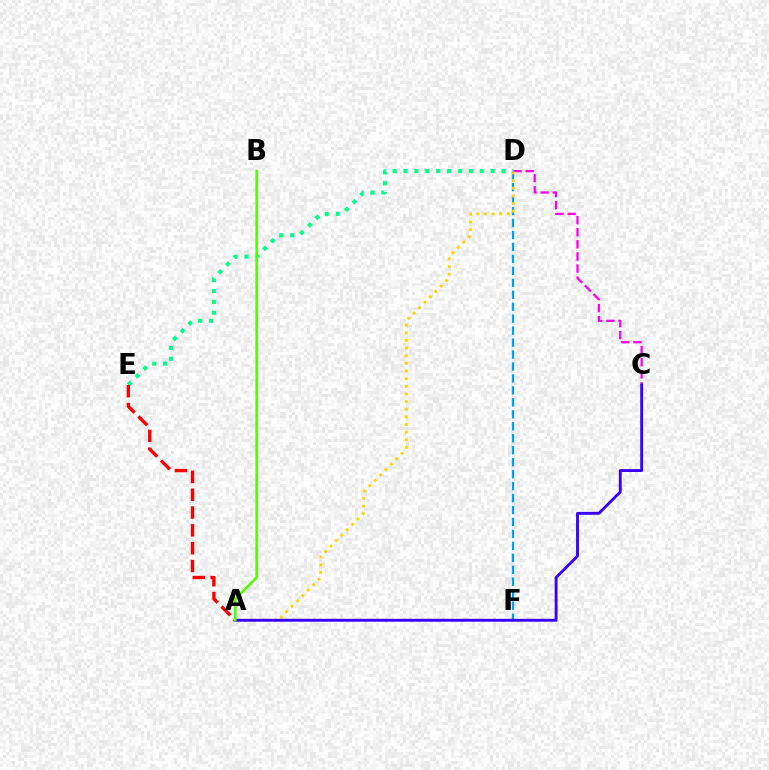{('D', 'F'): [{'color': '#009eff', 'line_style': 'dashed', 'thickness': 1.62}], ('D', 'E'): [{'color': '#00ff86', 'line_style': 'dotted', 'thickness': 2.96}], ('A', 'E'): [{'color': '#ff0000', 'line_style': 'dashed', 'thickness': 2.42}], ('C', 'D'): [{'color': '#ff00ed', 'line_style': 'dashed', 'thickness': 1.64}], ('A', 'D'): [{'color': '#ffd500', 'line_style': 'dotted', 'thickness': 2.08}], ('A', 'C'): [{'color': '#3700ff', 'line_style': 'solid', 'thickness': 2.06}], ('A', 'B'): [{'color': '#4fff00', 'line_style': 'solid', 'thickness': 1.86}]}